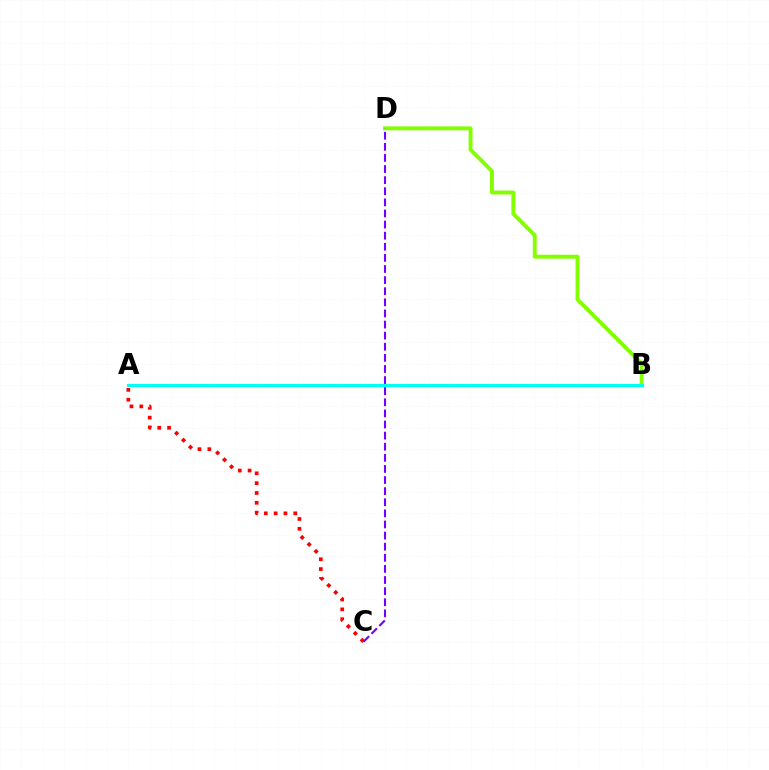{('B', 'D'): [{'color': '#84ff00', 'line_style': 'solid', 'thickness': 2.81}], ('A', 'C'): [{'color': '#ff0000', 'line_style': 'dotted', 'thickness': 2.67}], ('C', 'D'): [{'color': '#7200ff', 'line_style': 'dashed', 'thickness': 1.51}], ('A', 'B'): [{'color': '#00fff6', 'line_style': 'solid', 'thickness': 2.21}]}